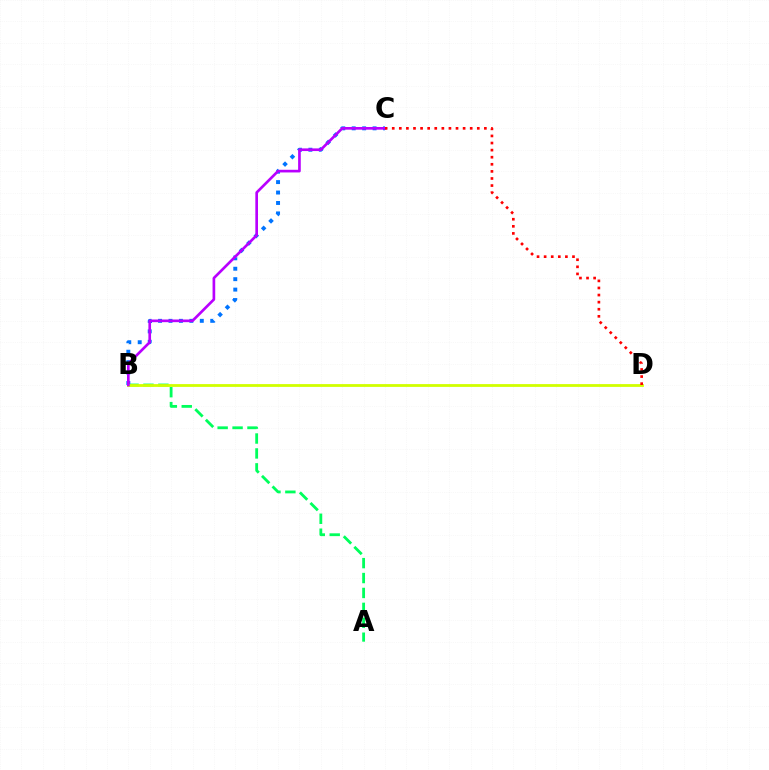{('A', 'B'): [{'color': '#00ff5c', 'line_style': 'dashed', 'thickness': 2.03}], ('B', 'C'): [{'color': '#0074ff', 'line_style': 'dotted', 'thickness': 2.84}, {'color': '#b900ff', 'line_style': 'solid', 'thickness': 1.92}], ('B', 'D'): [{'color': '#d1ff00', 'line_style': 'solid', 'thickness': 2.02}], ('C', 'D'): [{'color': '#ff0000', 'line_style': 'dotted', 'thickness': 1.93}]}